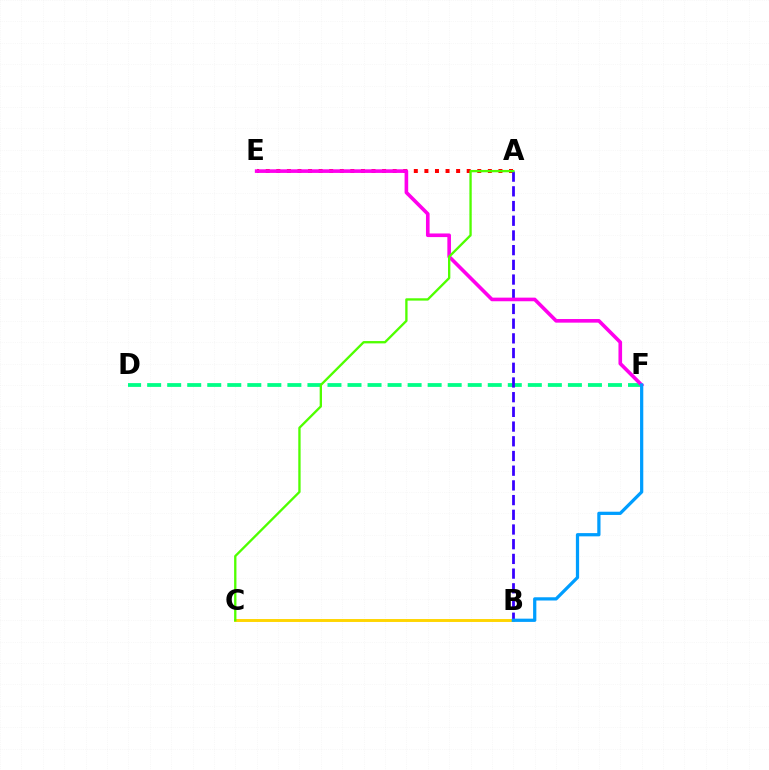{('A', 'E'): [{'color': '#ff0000', 'line_style': 'dotted', 'thickness': 2.87}], ('B', 'C'): [{'color': '#ffd500', 'line_style': 'solid', 'thickness': 2.1}], ('D', 'F'): [{'color': '#00ff86', 'line_style': 'dashed', 'thickness': 2.72}], ('A', 'B'): [{'color': '#3700ff', 'line_style': 'dashed', 'thickness': 2.0}], ('E', 'F'): [{'color': '#ff00ed', 'line_style': 'solid', 'thickness': 2.61}], ('B', 'F'): [{'color': '#009eff', 'line_style': 'solid', 'thickness': 2.33}], ('A', 'C'): [{'color': '#4fff00', 'line_style': 'solid', 'thickness': 1.68}]}